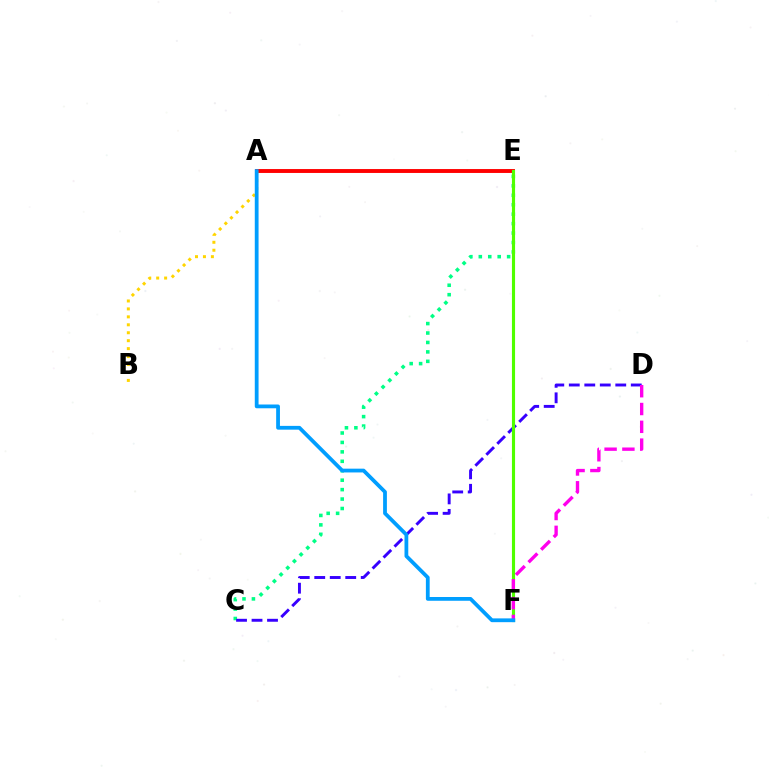{('C', 'E'): [{'color': '#00ff86', 'line_style': 'dotted', 'thickness': 2.56}], ('A', 'E'): [{'color': '#ff0000', 'line_style': 'solid', 'thickness': 2.81}], ('A', 'B'): [{'color': '#ffd500', 'line_style': 'dotted', 'thickness': 2.16}], ('C', 'D'): [{'color': '#3700ff', 'line_style': 'dashed', 'thickness': 2.1}], ('E', 'F'): [{'color': '#4fff00', 'line_style': 'solid', 'thickness': 2.25}], ('D', 'F'): [{'color': '#ff00ed', 'line_style': 'dashed', 'thickness': 2.42}], ('A', 'F'): [{'color': '#009eff', 'line_style': 'solid', 'thickness': 2.72}]}